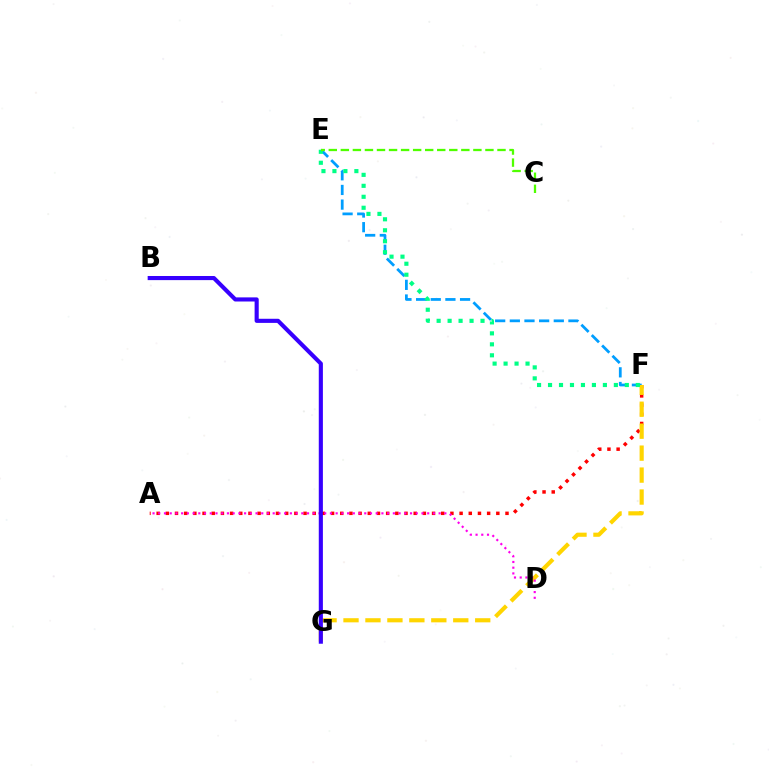{('A', 'F'): [{'color': '#ff0000', 'line_style': 'dotted', 'thickness': 2.49}], ('E', 'F'): [{'color': '#009eff', 'line_style': 'dashed', 'thickness': 1.99}, {'color': '#00ff86', 'line_style': 'dotted', 'thickness': 2.98}], ('F', 'G'): [{'color': '#ffd500', 'line_style': 'dashed', 'thickness': 2.98}], ('A', 'D'): [{'color': '#ff00ed', 'line_style': 'dotted', 'thickness': 1.55}], ('B', 'G'): [{'color': '#3700ff', 'line_style': 'solid', 'thickness': 2.97}], ('C', 'E'): [{'color': '#4fff00', 'line_style': 'dashed', 'thickness': 1.64}]}